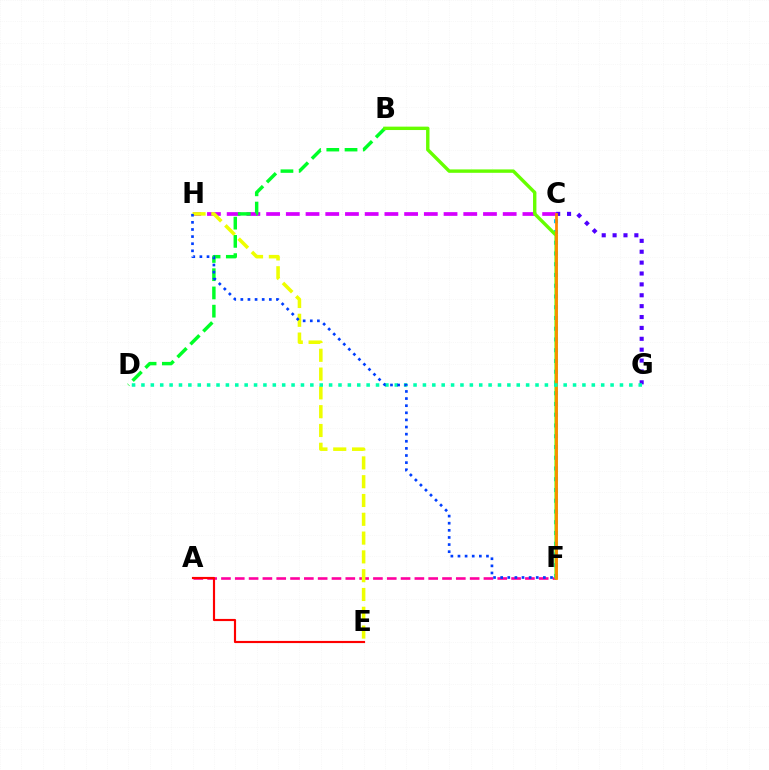{('C', 'H'): [{'color': '#d600ff', 'line_style': 'dashed', 'thickness': 2.68}], ('B', 'D'): [{'color': '#00ff27', 'line_style': 'dashed', 'thickness': 2.48}], ('A', 'F'): [{'color': '#ff00a0', 'line_style': 'dashed', 'thickness': 1.88}], ('E', 'H'): [{'color': '#eeff00', 'line_style': 'dashed', 'thickness': 2.55}], ('C', 'F'): [{'color': '#00c7ff', 'line_style': 'dotted', 'thickness': 2.92}, {'color': '#ff8800', 'line_style': 'solid', 'thickness': 1.98}], ('C', 'G'): [{'color': '#4f00ff', 'line_style': 'dotted', 'thickness': 2.96}], ('B', 'F'): [{'color': '#66ff00', 'line_style': 'solid', 'thickness': 2.45}], ('D', 'G'): [{'color': '#00ffaf', 'line_style': 'dotted', 'thickness': 2.55}], ('A', 'E'): [{'color': '#ff0000', 'line_style': 'solid', 'thickness': 1.55}], ('F', 'H'): [{'color': '#003fff', 'line_style': 'dotted', 'thickness': 1.93}]}